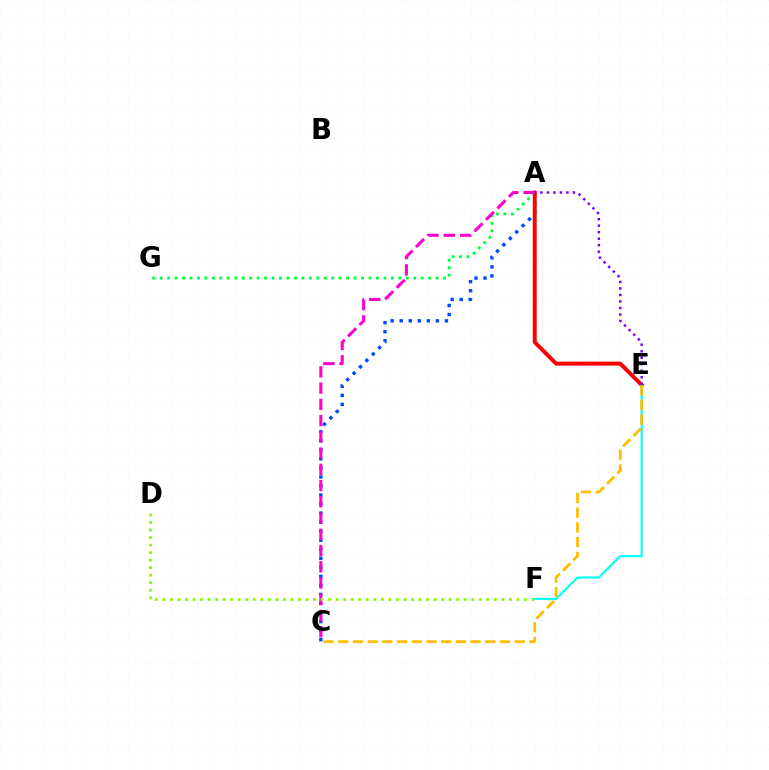{('A', 'C'): [{'color': '#004bff', 'line_style': 'dotted', 'thickness': 2.46}, {'color': '#ff00cf', 'line_style': 'dashed', 'thickness': 2.21}], ('A', 'G'): [{'color': '#00ff39', 'line_style': 'dotted', 'thickness': 2.03}], ('A', 'E'): [{'color': '#ff0000', 'line_style': 'solid', 'thickness': 2.85}, {'color': '#7200ff', 'line_style': 'dotted', 'thickness': 1.77}], ('D', 'F'): [{'color': '#84ff00', 'line_style': 'dotted', 'thickness': 2.05}], ('E', 'F'): [{'color': '#00fff6', 'line_style': 'solid', 'thickness': 1.52}], ('C', 'E'): [{'color': '#ffbd00', 'line_style': 'dashed', 'thickness': 2.0}]}